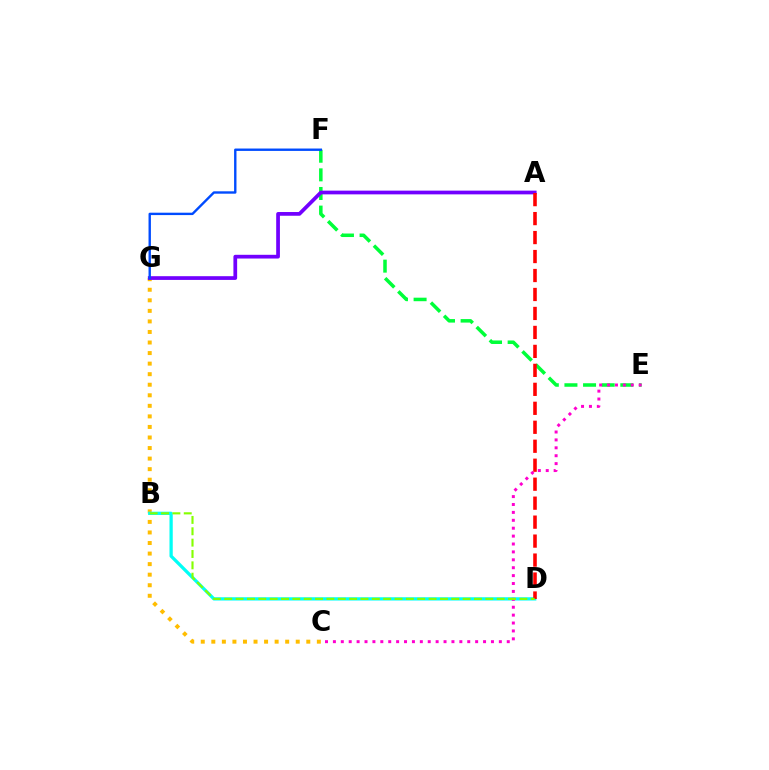{('E', 'F'): [{'color': '#00ff39', 'line_style': 'dashed', 'thickness': 2.53}], ('C', 'G'): [{'color': '#ffbd00', 'line_style': 'dotted', 'thickness': 2.87}], ('B', 'D'): [{'color': '#00fff6', 'line_style': 'solid', 'thickness': 2.35}, {'color': '#84ff00', 'line_style': 'dashed', 'thickness': 1.54}], ('A', 'G'): [{'color': '#7200ff', 'line_style': 'solid', 'thickness': 2.68}], ('F', 'G'): [{'color': '#004bff', 'line_style': 'solid', 'thickness': 1.72}], ('A', 'D'): [{'color': '#ff0000', 'line_style': 'dashed', 'thickness': 2.58}], ('C', 'E'): [{'color': '#ff00cf', 'line_style': 'dotted', 'thickness': 2.15}]}